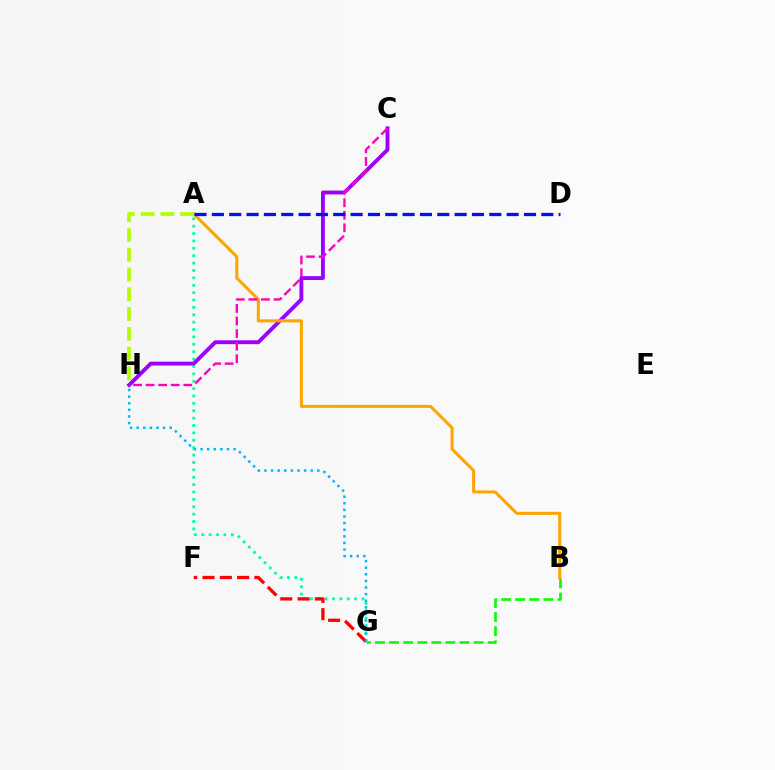{('B', 'G'): [{'color': '#08ff00', 'line_style': 'dashed', 'thickness': 1.91}], ('A', 'G'): [{'color': '#00ff9d', 'line_style': 'dotted', 'thickness': 2.01}], ('F', 'G'): [{'color': '#ff0000', 'line_style': 'dashed', 'thickness': 2.35}], ('C', 'H'): [{'color': '#9b00ff', 'line_style': 'solid', 'thickness': 2.79}, {'color': '#ff00bd', 'line_style': 'dashed', 'thickness': 1.71}], ('A', 'B'): [{'color': '#ffa500', 'line_style': 'solid', 'thickness': 2.19}], ('G', 'H'): [{'color': '#00b5ff', 'line_style': 'dotted', 'thickness': 1.8}], ('A', 'H'): [{'color': '#b3ff00', 'line_style': 'dashed', 'thickness': 2.69}], ('A', 'D'): [{'color': '#0010ff', 'line_style': 'dashed', 'thickness': 2.36}]}